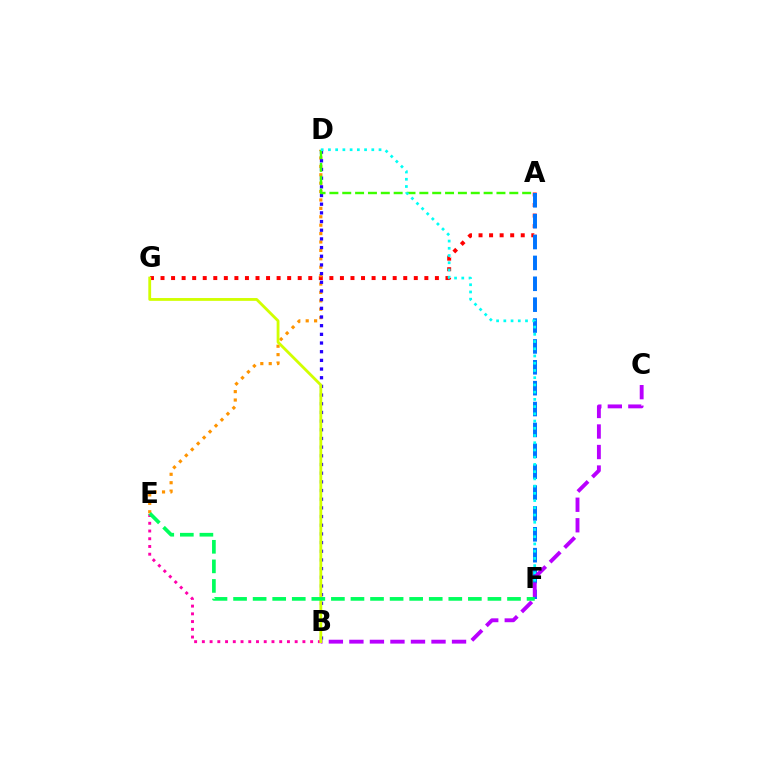{('A', 'G'): [{'color': '#ff0000', 'line_style': 'dotted', 'thickness': 2.87}], ('D', 'E'): [{'color': '#ff9400', 'line_style': 'dotted', 'thickness': 2.28}], ('A', 'F'): [{'color': '#0074ff', 'line_style': 'dashed', 'thickness': 2.84}], ('B', 'E'): [{'color': '#ff00ac', 'line_style': 'dotted', 'thickness': 2.1}], ('B', 'D'): [{'color': '#2500ff', 'line_style': 'dotted', 'thickness': 2.36}], ('A', 'D'): [{'color': '#3dff00', 'line_style': 'dashed', 'thickness': 1.75}], ('D', 'F'): [{'color': '#00fff6', 'line_style': 'dotted', 'thickness': 1.96}], ('B', 'C'): [{'color': '#b900ff', 'line_style': 'dashed', 'thickness': 2.79}], ('B', 'G'): [{'color': '#d1ff00', 'line_style': 'solid', 'thickness': 2.03}], ('E', 'F'): [{'color': '#00ff5c', 'line_style': 'dashed', 'thickness': 2.66}]}